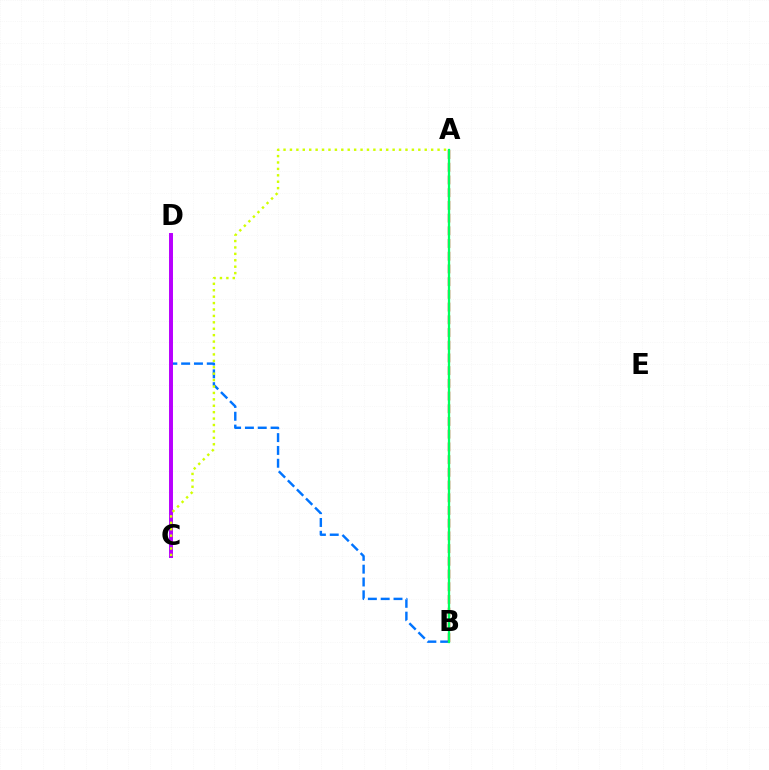{('B', 'D'): [{'color': '#0074ff', 'line_style': 'dashed', 'thickness': 1.74}], ('C', 'D'): [{'color': '#b900ff', 'line_style': 'solid', 'thickness': 2.84}], ('A', 'C'): [{'color': '#d1ff00', 'line_style': 'dotted', 'thickness': 1.74}], ('A', 'B'): [{'color': '#ff0000', 'line_style': 'dashed', 'thickness': 1.73}, {'color': '#00ff5c', 'line_style': 'solid', 'thickness': 1.65}]}